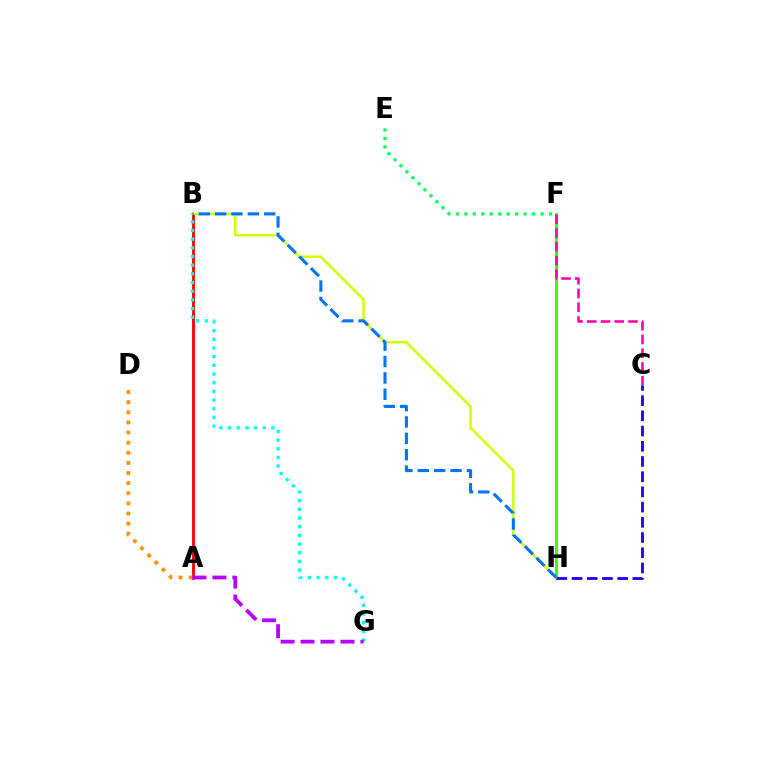{('E', 'F'): [{'color': '#00ff5c', 'line_style': 'dotted', 'thickness': 2.3}], ('F', 'H'): [{'color': '#3dff00', 'line_style': 'solid', 'thickness': 2.14}], ('A', 'B'): [{'color': '#ff0000', 'line_style': 'solid', 'thickness': 2.04}], ('A', 'D'): [{'color': '#ff9400', 'line_style': 'dotted', 'thickness': 2.75}], ('B', 'H'): [{'color': '#d1ff00', 'line_style': 'solid', 'thickness': 1.76}, {'color': '#0074ff', 'line_style': 'dashed', 'thickness': 2.22}], ('C', 'F'): [{'color': '#ff00ac', 'line_style': 'dashed', 'thickness': 1.87}], ('B', 'G'): [{'color': '#00fff6', 'line_style': 'dotted', 'thickness': 2.36}], ('C', 'H'): [{'color': '#2500ff', 'line_style': 'dashed', 'thickness': 2.07}], ('A', 'G'): [{'color': '#b900ff', 'line_style': 'dashed', 'thickness': 2.71}]}